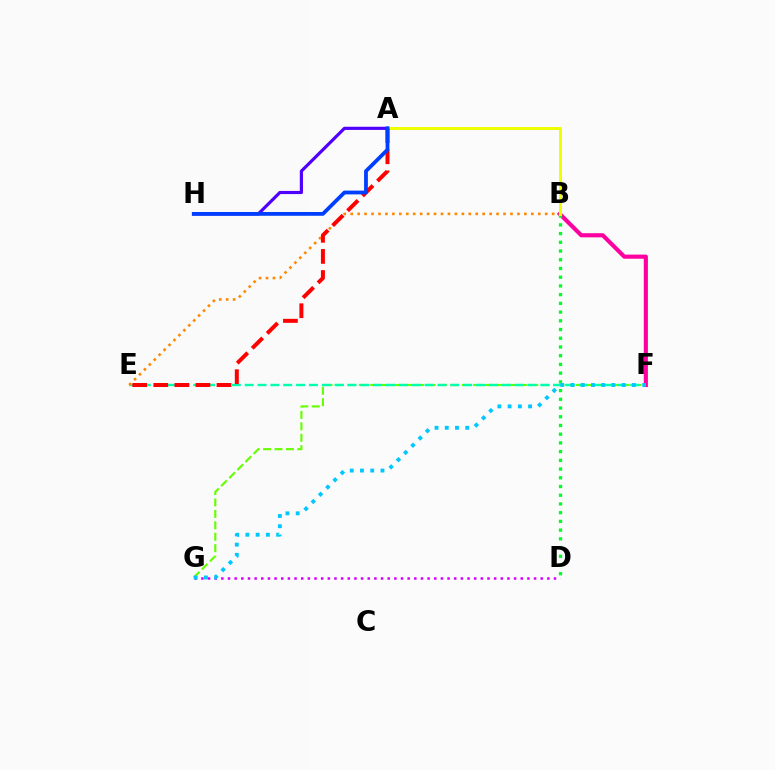{('B', 'F'): [{'color': '#ff00a0', 'line_style': 'solid', 'thickness': 2.97}], ('F', 'G'): [{'color': '#66ff00', 'line_style': 'dashed', 'thickness': 1.55}, {'color': '#00c7ff', 'line_style': 'dotted', 'thickness': 2.78}], ('B', 'D'): [{'color': '#00ff27', 'line_style': 'dotted', 'thickness': 2.37}], ('D', 'G'): [{'color': '#d600ff', 'line_style': 'dotted', 'thickness': 1.81}], ('E', 'F'): [{'color': '#00ffaf', 'line_style': 'dashed', 'thickness': 1.75}], ('B', 'E'): [{'color': '#ff8800', 'line_style': 'dotted', 'thickness': 1.89}], ('A', 'B'): [{'color': '#eeff00', 'line_style': 'solid', 'thickness': 2.13}], ('A', 'E'): [{'color': '#ff0000', 'line_style': 'dashed', 'thickness': 2.86}], ('A', 'H'): [{'color': '#4f00ff', 'line_style': 'solid', 'thickness': 2.28}, {'color': '#003fff', 'line_style': 'solid', 'thickness': 2.73}]}